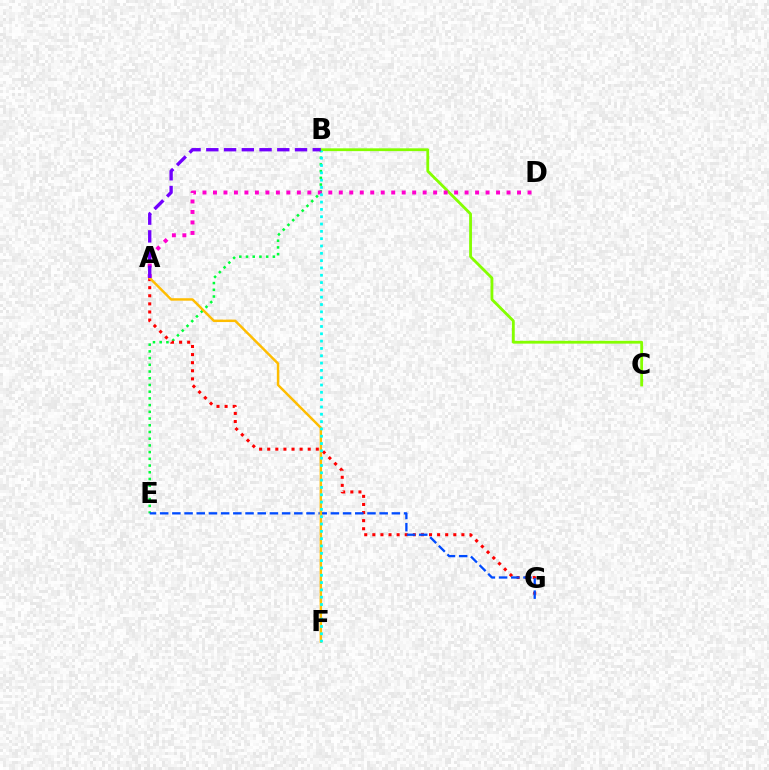{('B', 'E'): [{'color': '#00ff39', 'line_style': 'dotted', 'thickness': 1.82}], ('B', 'C'): [{'color': '#84ff00', 'line_style': 'solid', 'thickness': 2.03}], ('A', 'G'): [{'color': '#ff0000', 'line_style': 'dotted', 'thickness': 2.2}], ('A', 'D'): [{'color': '#ff00cf', 'line_style': 'dotted', 'thickness': 2.85}], ('E', 'G'): [{'color': '#004bff', 'line_style': 'dashed', 'thickness': 1.66}], ('A', 'F'): [{'color': '#ffbd00', 'line_style': 'solid', 'thickness': 1.76}], ('B', 'F'): [{'color': '#00fff6', 'line_style': 'dotted', 'thickness': 1.99}], ('A', 'B'): [{'color': '#7200ff', 'line_style': 'dashed', 'thickness': 2.41}]}